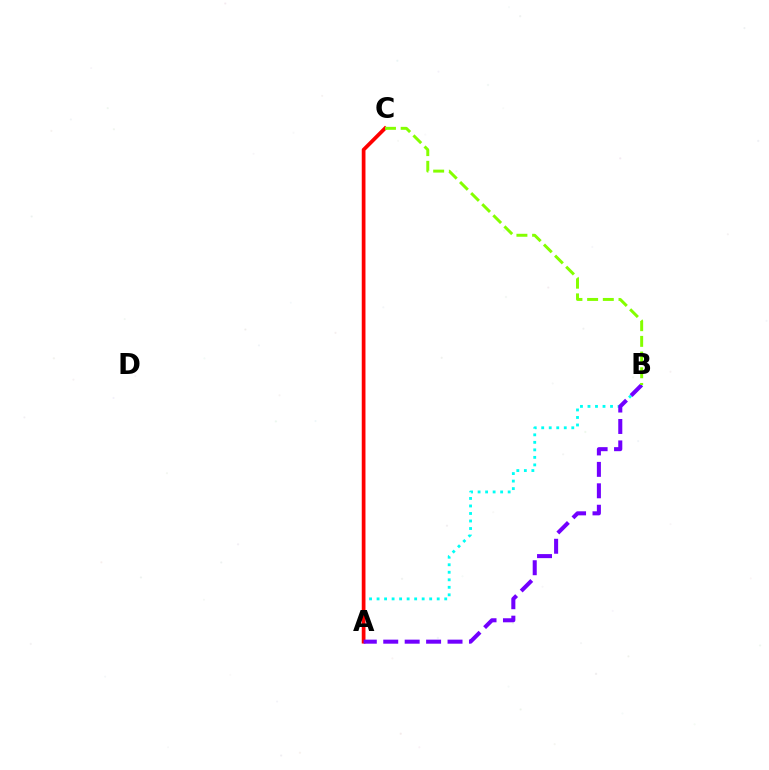{('A', 'B'): [{'color': '#00fff6', 'line_style': 'dotted', 'thickness': 2.04}, {'color': '#7200ff', 'line_style': 'dashed', 'thickness': 2.91}], ('A', 'C'): [{'color': '#ff0000', 'line_style': 'solid', 'thickness': 2.68}], ('B', 'C'): [{'color': '#84ff00', 'line_style': 'dashed', 'thickness': 2.13}]}